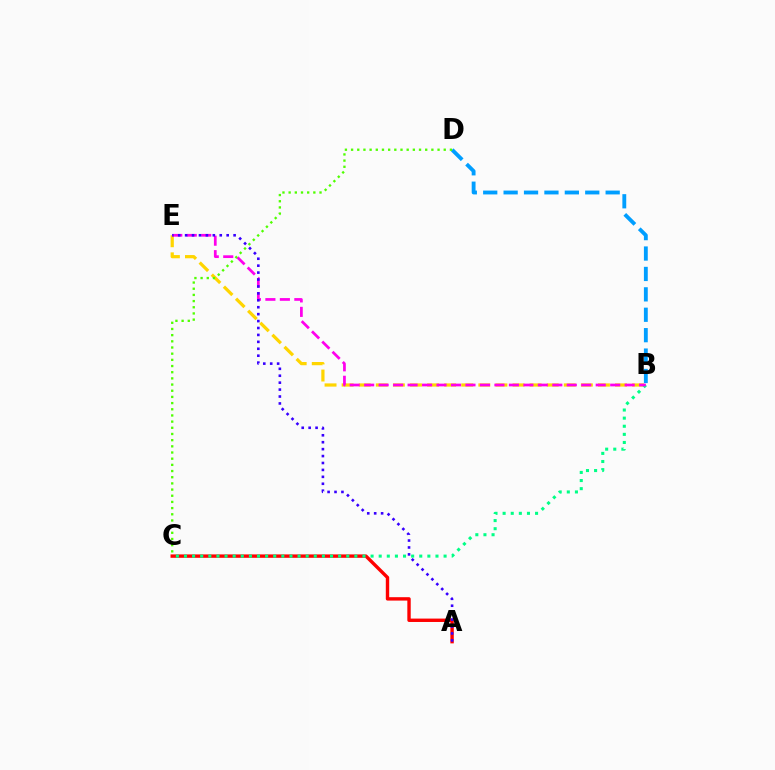{('B', 'E'): [{'color': '#ffd500', 'line_style': 'dashed', 'thickness': 2.32}, {'color': '#ff00ed', 'line_style': 'dashed', 'thickness': 1.97}], ('A', 'C'): [{'color': '#ff0000', 'line_style': 'solid', 'thickness': 2.44}], ('B', 'D'): [{'color': '#009eff', 'line_style': 'dashed', 'thickness': 2.77}], ('B', 'C'): [{'color': '#00ff86', 'line_style': 'dotted', 'thickness': 2.2}], ('C', 'D'): [{'color': '#4fff00', 'line_style': 'dotted', 'thickness': 1.68}], ('A', 'E'): [{'color': '#3700ff', 'line_style': 'dotted', 'thickness': 1.88}]}